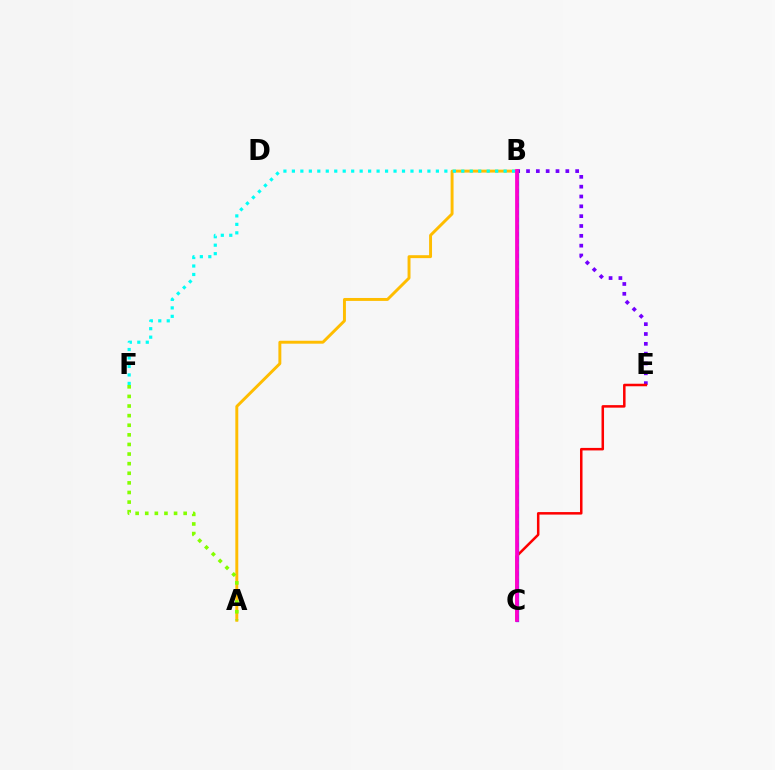{('A', 'B'): [{'color': '#ffbd00', 'line_style': 'solid', 'thickness': 2.11}], ('B', 'F'): [{'color': '#00fff6', 'line_style': 'dotted', 'thickness': 2.3}], ('A', 'F'): [{'color': '#84ff00', 'line_style': 'dotted', 'thickness': 2.61}], ('B', 'E'): [{'color': '#7200ff', 'line_style': 'dotted', 'thickness': 2.67}], ('C', 'E'): [{'color': '#ff0000', 'line_style': 'solid', 'thickness': 1.81}], ('B', 'C'): [{'color': '#004bff', 'line_style': 'solid', 'thickness': 2.34}, {'color': '#00ff39', 'line_style': 'dotted', 'thickness': 1.96}, {'color': '#ff00cf', 'line_style': 'solid', 'thickness': 2.69}]}